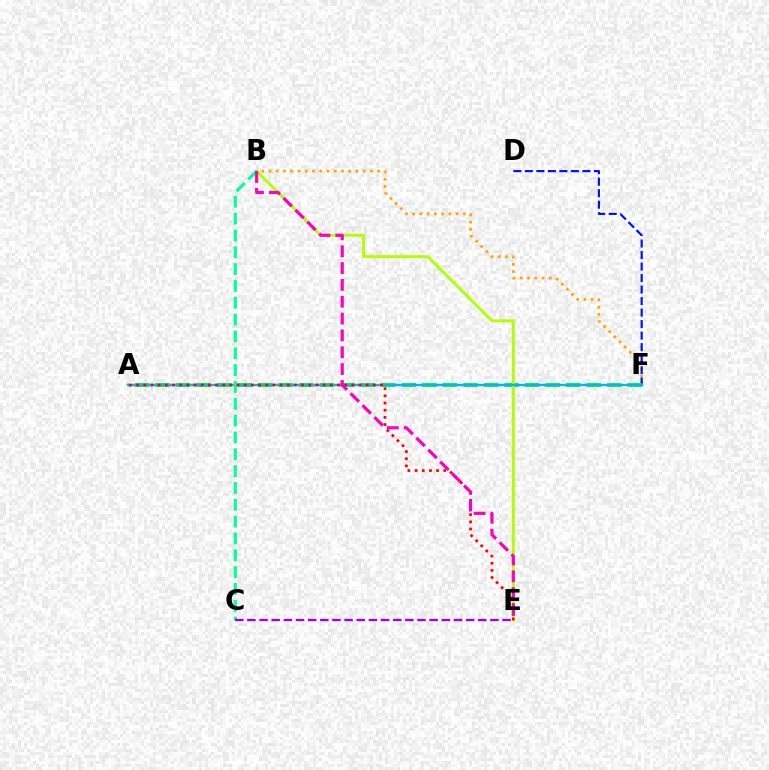{('B', 'F'): [{'color': '#ffa500', 'line_style': 'dotted', 'thickness': 1.97}], ('D', 'F'): [{'color': '#0010ff', 'line_style': 'dashed', 'thickness': 1.56}], ('A', 'F'): [{'color': '#08ff00', 'line_style': 'dashed', 'thickness': 2.79}, {'color': '#00b5ff', 'line_style': 'solid', 'thickness': 1.73}], ('B', 'E'): [{'color': '#b3ff00', 'line_style': 'solid', 'thickness': 2.12}, {'color': '#ff00bd', 'line_style': 'dashed', 'thickness': 2.29}], ('B', 'C'): [{'color': '#00ff9d', 'line_style': 'dashed', 'thickness': 2.29}], ('A', 'E'): [{'color': '#ff0000', 'line_style': 'dotted', 'thickness': 1.95}], ('C', 'E'): [{'color': '#9b00ff', 'line_style': 'dashed', 'thickness': 1.65}]}